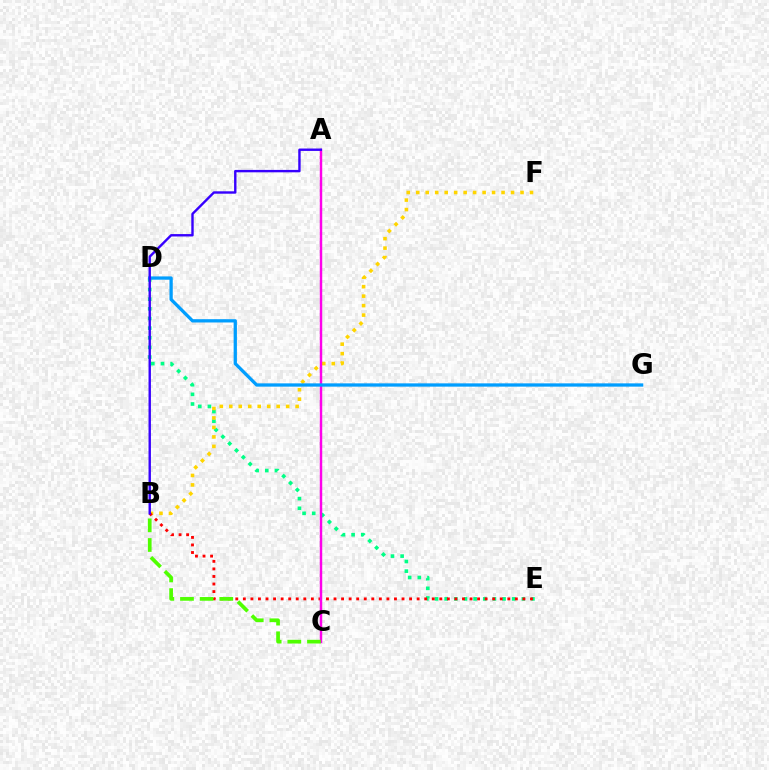{('D', 'E'): [{'color': '#00ff86', 'line_style': 'dotted', 'thickness': 2.62}], ('B', 'F'): [{'color': '#ffd500', 'line_style': 'dotted', 'thickness': 2.58}], ('B', 'E'): [{'color': '#ff0000', 'line_style': 'dotted', 'thickness': 2.05}], ('A', 'C'): [{'color': '#ff00ed', 'line_style': 'solid', 'thickness': 1.76}], ('D', 'G'): [{'color': '#009eff', 'line_style': 'solid', 'thickness': 2.36}], ('B', 'C'): [{'color': '#4fff00', 'line_style': 'dashed', 'thickness': 2.67}], ('A', 'B'): [{'color': '#3700ff', 'line_style': 'solid', 'thickness': 1.73}]}